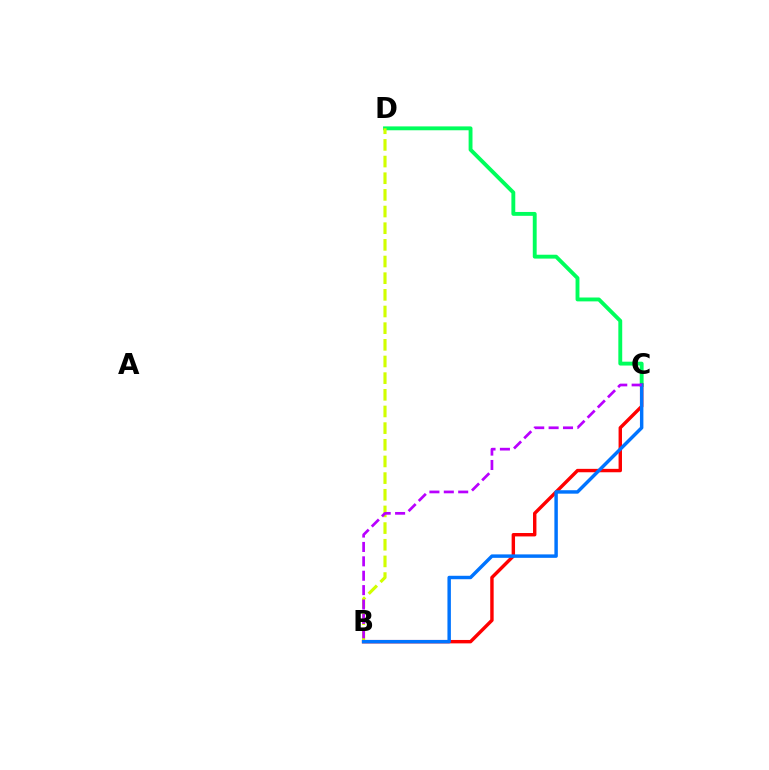{('C', 'D'): [{'color': '#00ff5c', 'line_style': 'solid', 'thickness': 2.79}], ('B', 'D'): [{'color': '#d1ff00', 'line_style': 'dashed', 'thickness': 2.26}], ('B', 'C'): [{'color': '#ff0000', 'line_style': 'solid', 'thickness': 2.46}, {'color': '#0074ff', 'line_style': 'solid', 'thickness': 2.48}, {'color': '#b900ff', 'line_style': 'dashed', 'thickness': 1.96}]}